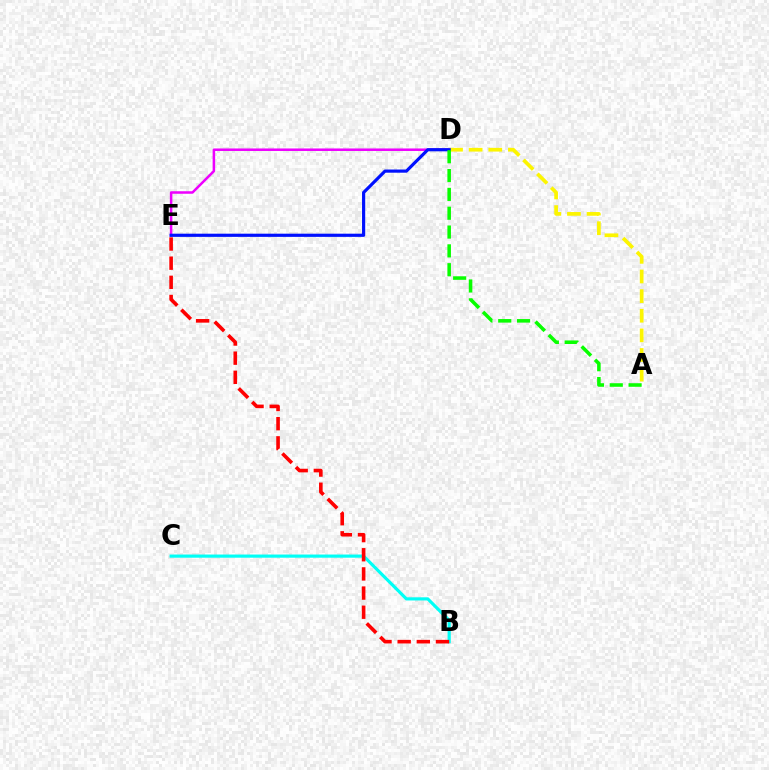{('D', 'E'): [{'color': '#ee00ff', 'line_style': 'solid', 'thickness': 1.81}, {'color': '#0010ff', 'line_style': 'solid', 'thickness': 2.29}], ('A', 'D'): [{'color': '#fcf500', 'line_style': 'dashed', 'thickness': 2.67}, {'color': '#08ff00', 'line_style': 'dashed', 'thickness': 2.56}], ('B', 'C'): [{'color': '#00fff6', 'line_style': 'solid', 'thickness': 2.27}], ('B', 'E'): [{'color': '#ff0000', 'line_style': 'dashed', 'thickness': 2.6}]}